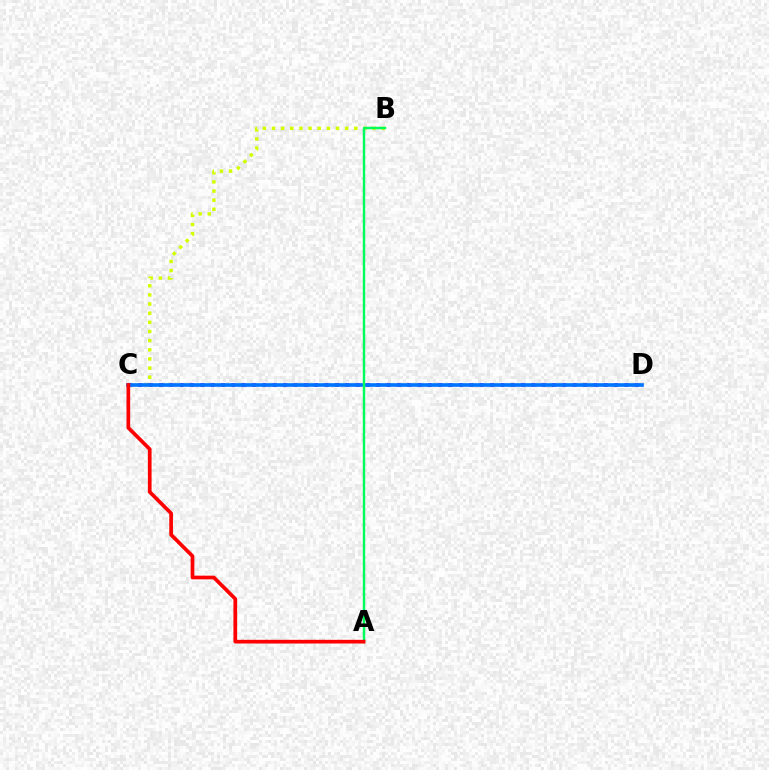{('B', 'C'): [{'color': '#d1ff00', 'line_style': 'dotted', 'thickness': 2.49}], ('C', 'D'): [{'color': '#b900ff', 'line_style': 'dotted', 'thickness': 2.81}, {'color': '#0074ff', 'line_style': 'solid', 'thickness': 2.62}], ('A', 'B'): [{'color': '#00ff5c', 'line_style': 'solid', 'thickness': 1.76}], ('A', 'C'): [{'color': '#ff0000', 'line_style': 'solid', 'thickness': 2.67}]}